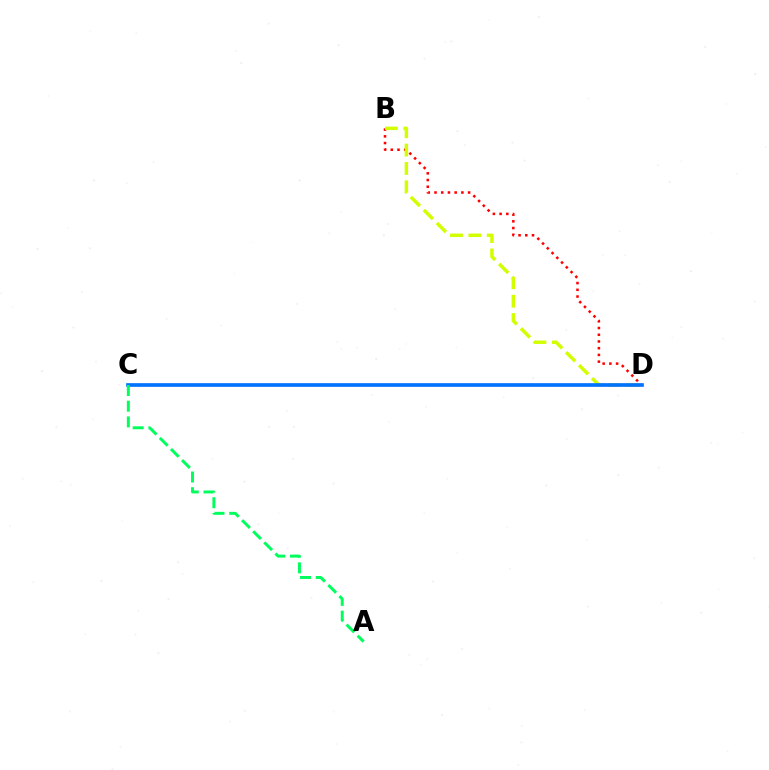{('B', 'D'): [{'color': '#ff0000', 'line_style': 'dotted', 'thickness': 1.83}, {'color': '#d1ff00', 'line_style': 'dashed', 'thickness': 2.5}], ('C', 'D'): [{'color': '#b900ff', 'line_style': 'solid', 'thickness': 1.61}, {'color': '#0074ff', 'line_style': 'solid', 'thickness': 2.62}], ('A', 'C'): [{'color': '#00ff5c', 'line_style': 'dashed', 'thickness': 2.13}]}